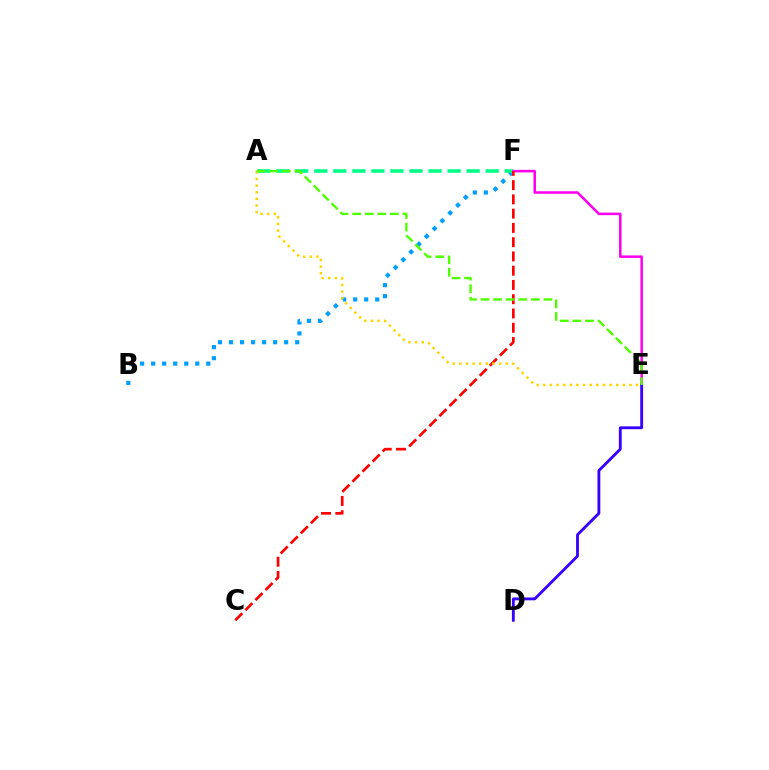{('B', 'F'): [{'color': '#009eff', 'line_style': 'dotted', 'thickness': 3.0}], ('A', 'F'): [{'color': '#00ff86', 'line_style': 'dashed', 'thickness': 2.59}], ('E', 'F'): [{'color': '#ff00ed', 'line_style': 'solid', 'thickness': 1.82}], ('D', 'E'): [{'color': '#3700ff', 'line_style': 'solid', 'thickness': 2.05}], ('C', 'F'): [{'color': '#ff0000', 'line_style': 'dashed', 'thickness': 1.94}], ('A', 'E'): [{'color': '#ffd500', 'line_style': 'dotted', 'thickness': 1.8}, {'color': '#4fff00', 'line_style': 'dashed', 'thickness': 1.71}]}